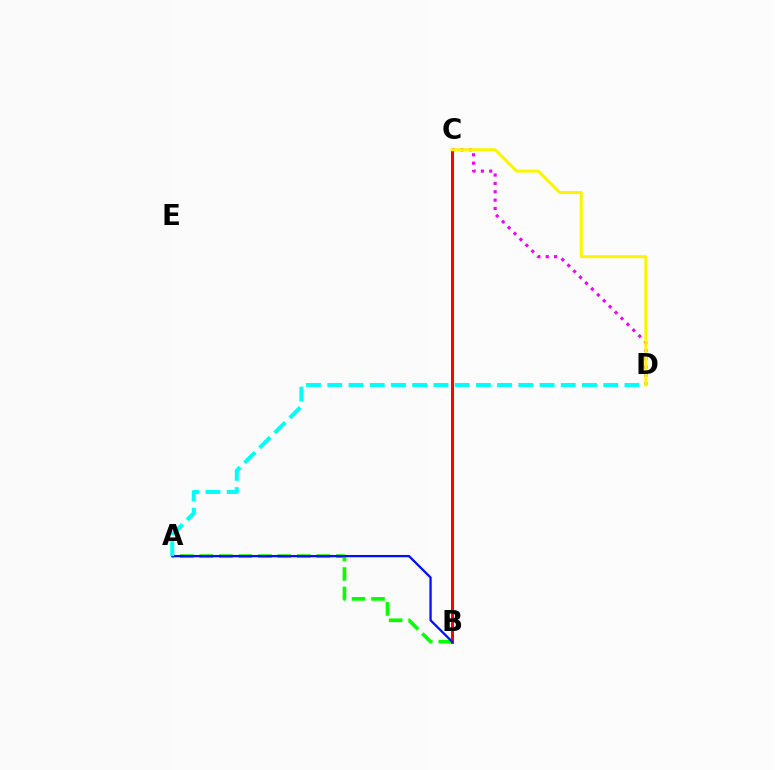{('A', 'B'): [{'color': '#08ff00', 'line_style': 'dashed', 'thickness': 2.65}, {'color': '#0010ff', 'line_style': 'solid', 'thickness': 1.65}], ('B', 'C'): [{'color': '#ff0000', 'line_style': 'solid', 'thickness': 2.16}], ('C', 'D'): [{'color': '#ee00ff', 'line_style': 'dotted', 'thickness': 2.27}, {'color': '#fcf500', 'line_style': 'solid', 'thickness': 2.17}], ('A', 'D'): [{'color': '#00fff6', 'line_style': 'dashed', 'thickness': 2.88}]}